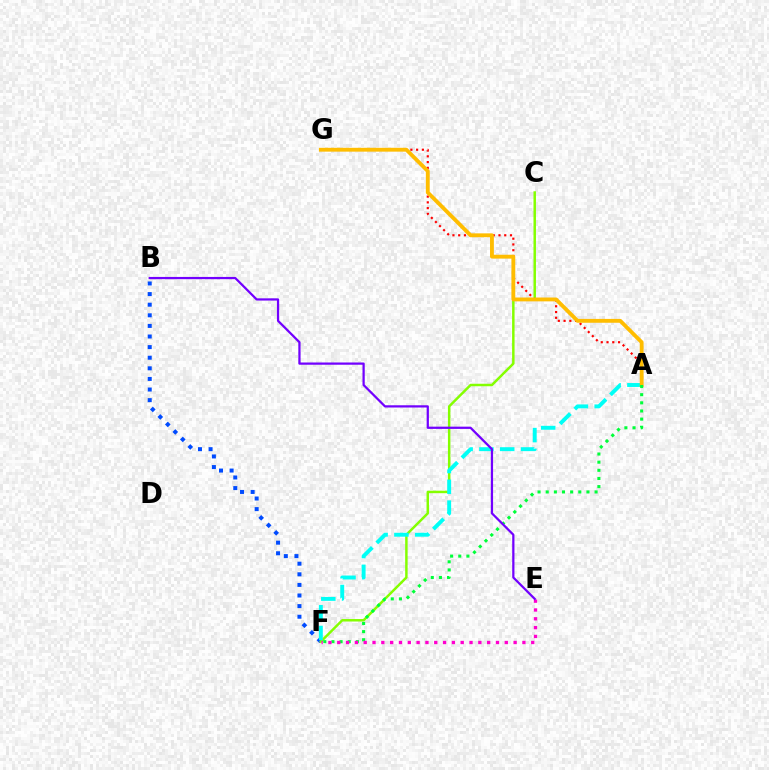{('B', 'F'): [{'color': '#004bff', 'line_style': 'dotted', 'thickness': 2.88}], ('C', 'F'): [{'color': '#84ff00', 'line_style': 'solid', 'thickness': 1.78}], ('A', 'G'): [{'color': '#ff0000', 'line_style': 'dotted', 'thickness': 1.56}, {'color': '#ffbd00', 'line_style': 'solid', 'thickness': 2.77}], ('A', 'F'): [{'color': '#00fff6', 'line_style': 'dashed', 'thickness': 2.82}, {'color': '#00ff39', 'line_style': 'dotted', 'thickness': 2.21}], ('E', 'F'): [{'color': '#ff00cf', 'line_style': 'dotted', 'thickness': 2.4}], ('B', 'E'): [{'color': '#7200ff', 'line_style': 'solid', 'thickness': 1.61}]}